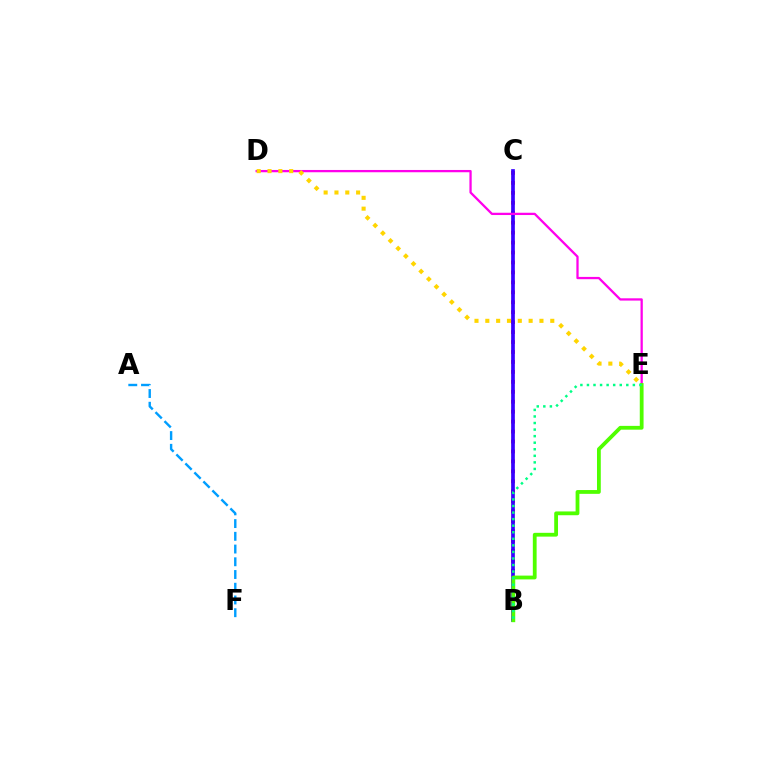{('B', 'C'): [{'color': '#ff0000', 'line_style': 'dotted', 'thickness': 2.7}, {'color': '#3700ff', 'line_style': 'solid', 'thickness': 2.66}], ('D', 'E'): [{'color': '#ff00ed', 'line_style': 'solid', 'thickness': 1.64}, {'color': '#ffd500', 'line_style': 'dotted', 'thickness': 2.94}], ('A', 'F'): [{'color': '#009eff', 'line_style': 'dashed', 'thickness': 1.73}], ('B', 'E'): [{'color': '#4fff00', 'line_style': 'solid', 'thickness': 2.73}, {'color': '#00ff86', 'line_style': 'dotted', 'thickness': 1.78}]}